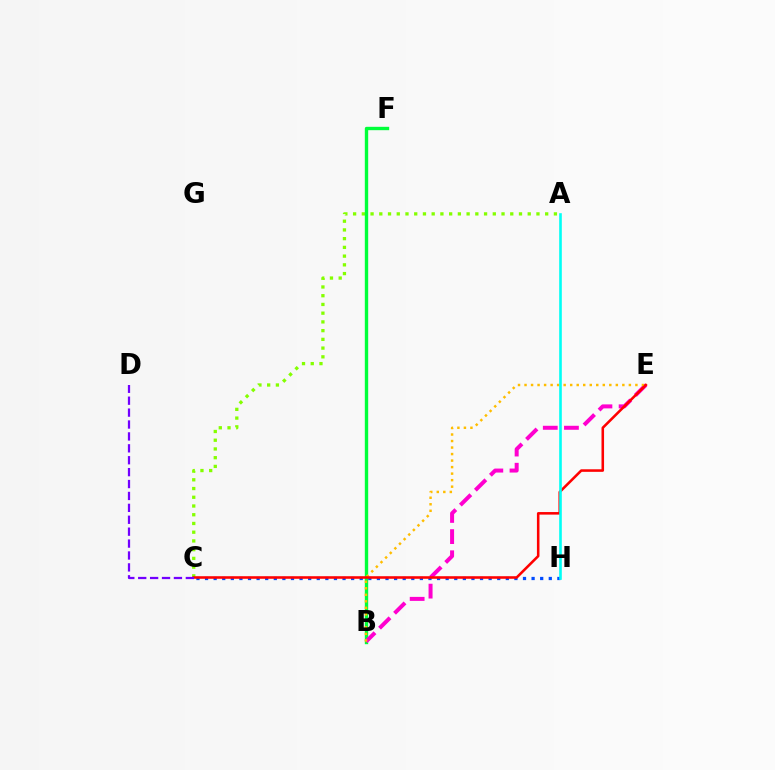{('A', 'C'): [{'color': '#84ff00', 'line_style': 'dotted', 'thickness': 2.37}], ('B', 'F'): [{'color': '#00ff39', 'line_style': 'solid', 'thickness': 2.43}], ('C', 'H'): [{'color': '#004bff', 'line_style': 'dotted', 'thickness': 2.33}], ('B', 'E'): [{'color': '#ff00cf', 'line_style': 'dashed', 'thickness': 2.87}, {'color': '#ffbd00', 'line_style': 'dotted', 'thickness': 1.77}], ('C', 'E'): [{'color': '#ff0000', 'line_style': 'solid', 'thickness': 1.84}], ('C', 'D'): [{'color': '#7200ff', 'line_style': 'dashed', 'thickness': 1.62}], ('A', 'H'): [{'color': '#00fff6', 'line_style': 'solid', 'thickness': 1.88}]}